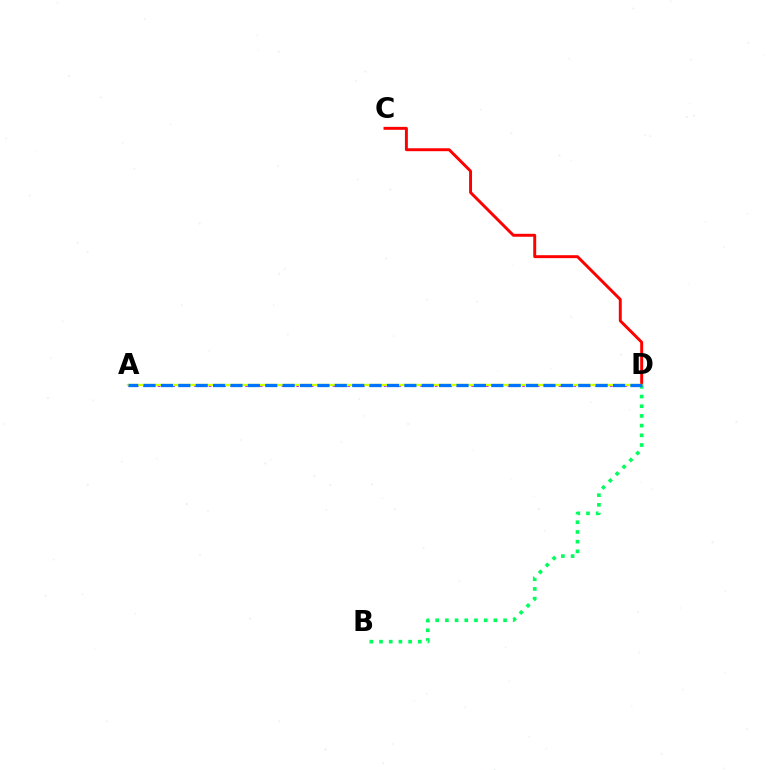{('A', 'D'): [{'color': '#b900ff', 'line_style': 'dotted', 'thickness': 1.98}, {'color': '#d1ff00', 'line_style': 'solid', 'thickness': 1.66}, {'color': '#0074ff', 'line_style': 'dashed', 'thickness': 2.36}], ('C', 'D'): [{'color': '#ff0000', 'line_style': 'solid', 'thickness': 2.11}], ('B', 'D'): [{'color': '#00ff5c', 'line_style': 'dotted', 'thickness': 2.63}]}